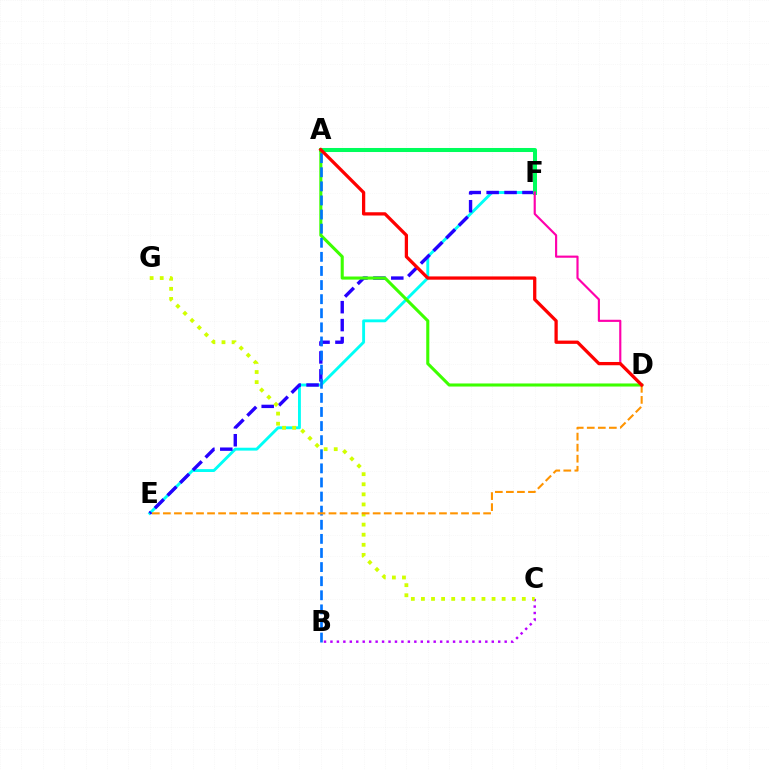{('E', 'F'): [{'color': '#00fff6', 'line_style': 'solid', 'thickness': 2.07}, {'color': '#2500ff', 'line_style': 'dashed', 'thickness': 2.43}], ('B', 'C'): [{'color': '#b900ff', 'line_style': 'dotted', 'thickness': 1.75}], ('A', 'F'): [{'color': '#00ff5c', 'line_style': 'solid', 'thickness': 2.9}], ('A', 'D'): [{'color': '#3dff00', 'line_style': 'solid', 'thickness': 2.22}, {'color': '#ff0000', 'line_style': 'solid', 'thickness': 2.35}], ('A', 'B'): [{'color': '#0074ff', 'line_style': 'dashed', 'thickness': 1.92}], ('D', 'F'): [{'color': '#ff00ac', 'line_style': 'solid', 'thickness': 1.55}], ('C', 'G'): [{'color': '#d1ff00', 'line_style': 'dotted', 'thickness': 2.74}], ('D', 'E'): [{'color': '#ff9400', 'line_style': 'dashed', 'thickness': 1.5}]}